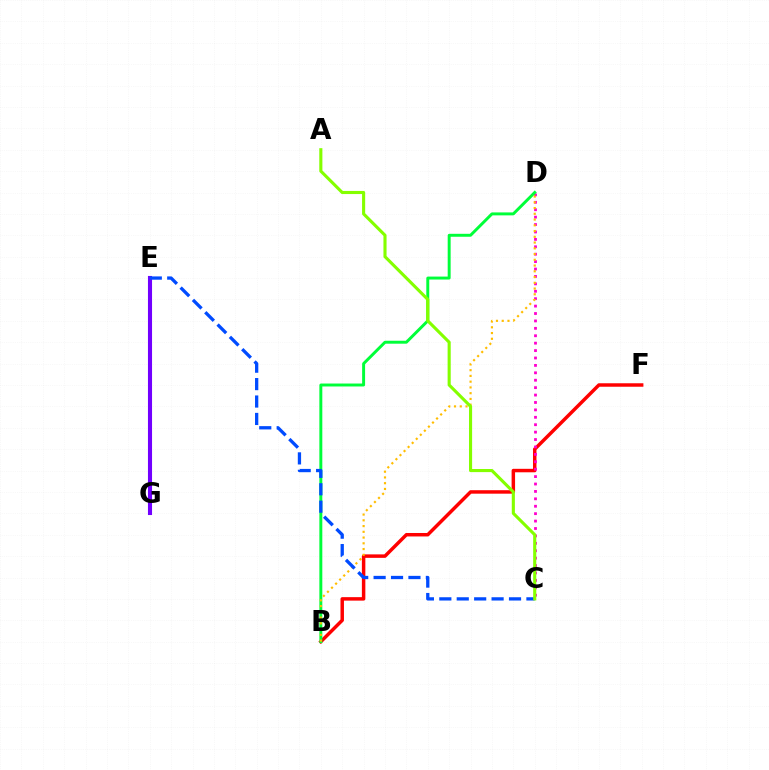{('B', 'F'): [{'color': '#ff0000', 'line_style': 'solid', 'thickness': 2.5}], ('C', 'D'): [{'color': '#ff00cf', 'line_style': 'dotted', 'thickness': 2.01}], ('E', 'G'): [{'color': '#00fff6', 'line_style': 'dotted', 'thickness': 2.84}, {'color': '#7200ff', 'line_style': 'solid', 'thickness': 2.94}], ('B', 'D'): [{'color': '#00ff39', 'line_style': 'solid', 'thickness': 2.12}, {'color': '#ffbd00', 'line_style': 'dotted', 'thickness': 1.56}], ('C', 'E'): [{'color': '#004bff', 'line_style': 'dashed', 'thickness': 2.37}], ('A', 'C'): [{'color': '#84ff00', 'line_style': 'solid', 'thickness': 2.24}]}